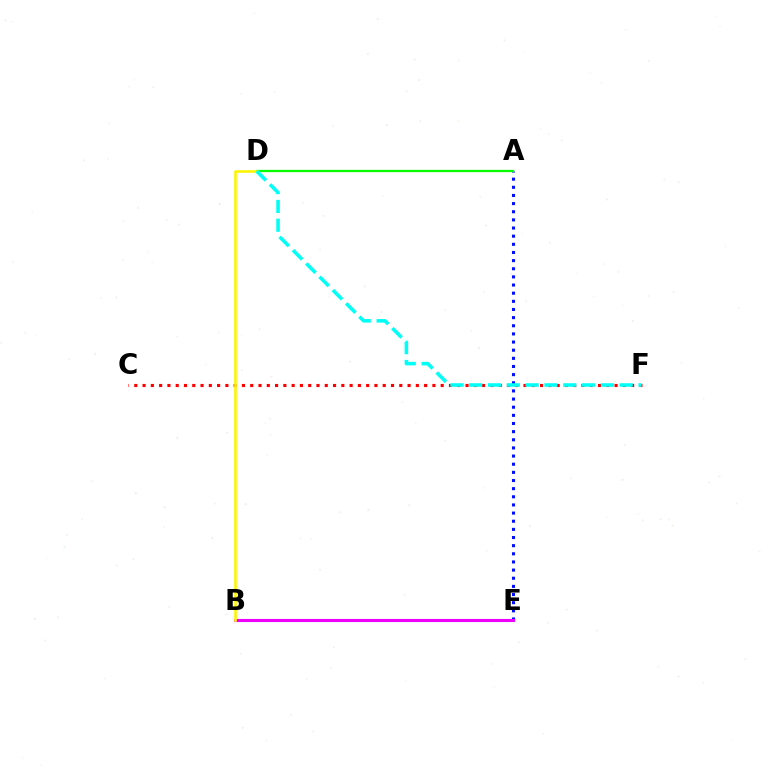{('C', 'F'): [{'color': '#ff0000', 'line_style': 'dotted', 'thickness': 2.25}], ('A', 'E'): [{'color': '#0010ff', 'line_style': 'dotted', 'thickness': 2.21}], ('B', 'E'): [{'color': '#ee00ff', 'line_style': 'solid', 'thickness': 2.24}], ('A', 'D'): [{'color': '#08ff00', 'line_style': 'solid', 'thickness': 1.63}], ('B', 'D'): [{'color': '#fcf500', 'line_style': 'solid', 'thickness': 1.89}], ('D', 'F'): [{'color': '#00fff6', 'line_style': 'dashed', 'thickness': 2.56}]}